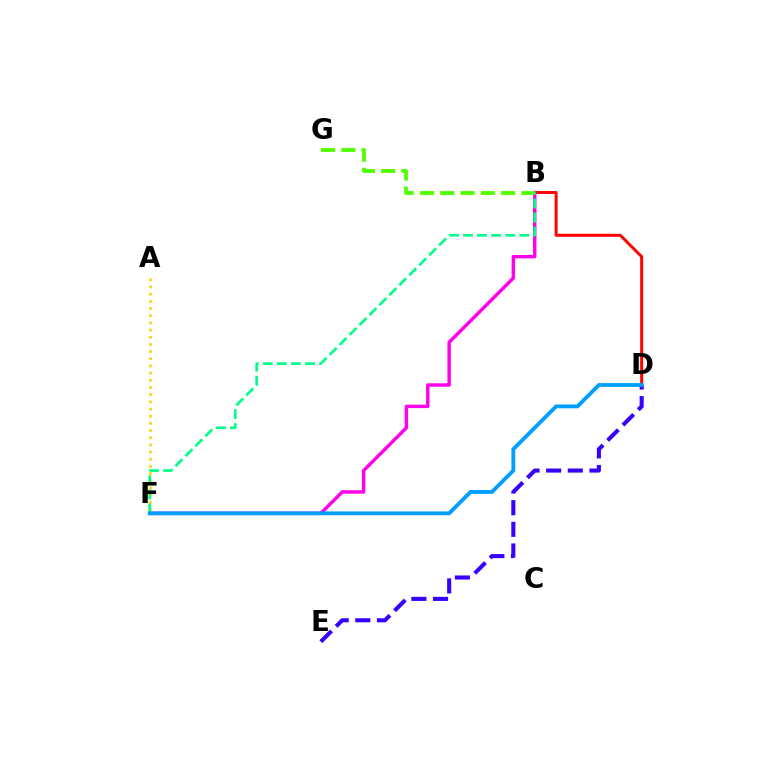{('B', 'D'): [{'color': '#ff0000', 'line_style': 'solid', 'thickness': 2.13}], ('B', 'F'): [{'color': '#ff00ed', 'line_style': 'solid', 'thickness': 2.47}, {'color': '#00ff86', 'line_style': 'dashed', 'thickness': 1.91}], ('D', 'E'): [{'color': '#3700ff', 'line_style': 'dashed', 'thickness': 2.94}], ('A', 'F'): [{'color': '#ffd500', 'line_style': 'dotted', 'thickness': 1.95}], ('B', 'G'): [{'color': '#4fff00', 'line_style': 'dashed', 'thickness': 2.75}], ('D', 'F'): [{'color': '#009eff', 'line_style': 'solid', 'thickness': 2.77}]}